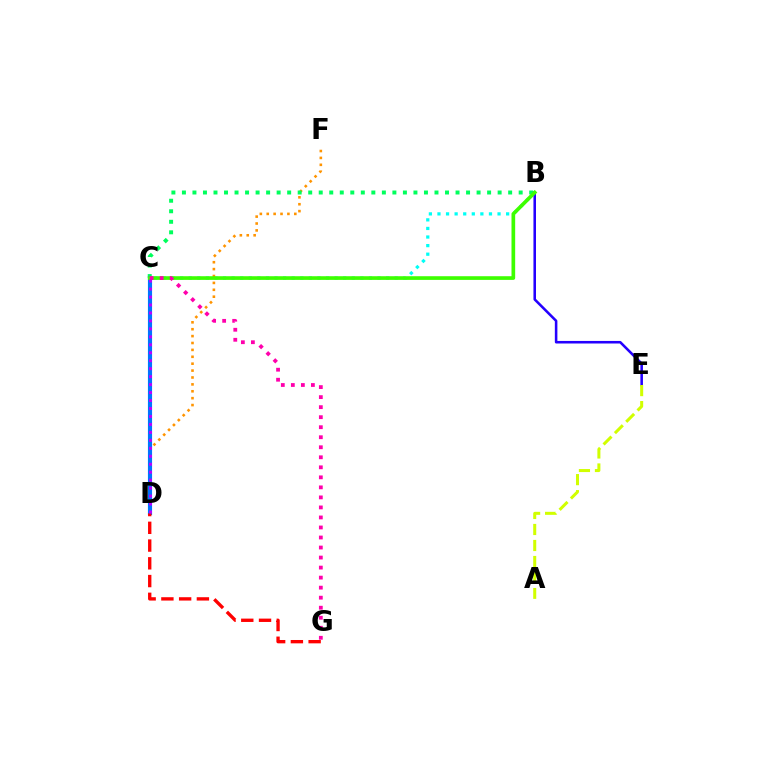{('B', 'C'): [{'color': '#00fff6', 'line_style': 'dotted', 'thickness': 2.33}, {'color': '#00ff5c', 'line_style': 'dotted', 'thickness': 2.86}, {'color': '#3dff00', 'line_style': 'solid', 'thickness': 2.65}], ('B', 'E'): [{'color': '#2500ff', 'line_style': 'solid', 'thickness': 1.84}], ('D', 'F'): [{'color': '#ff9400', 'line_style': 'dotted', 'thickness': 1.87}], ('A', 'E'): [{'color': '#d1ff00', 'line_style': 'dashed', 'thickness': 2.18}], ('C', 'D'): [{'color': '#0074ff', 'line_style': 'solid', 'thickness': 2.98}, {'color': '#b900ff', 'line_style': 'dotted', 'thickness': 2.16}], ('D', 'G'): [{'color': '#ff0000', 'line_style': 'dashed', 'thickness': 2.41}], ('C', 'G'): [{'color': '#ff00ac', 'line_style': 'dotted', 'thickness': 2.72}]}